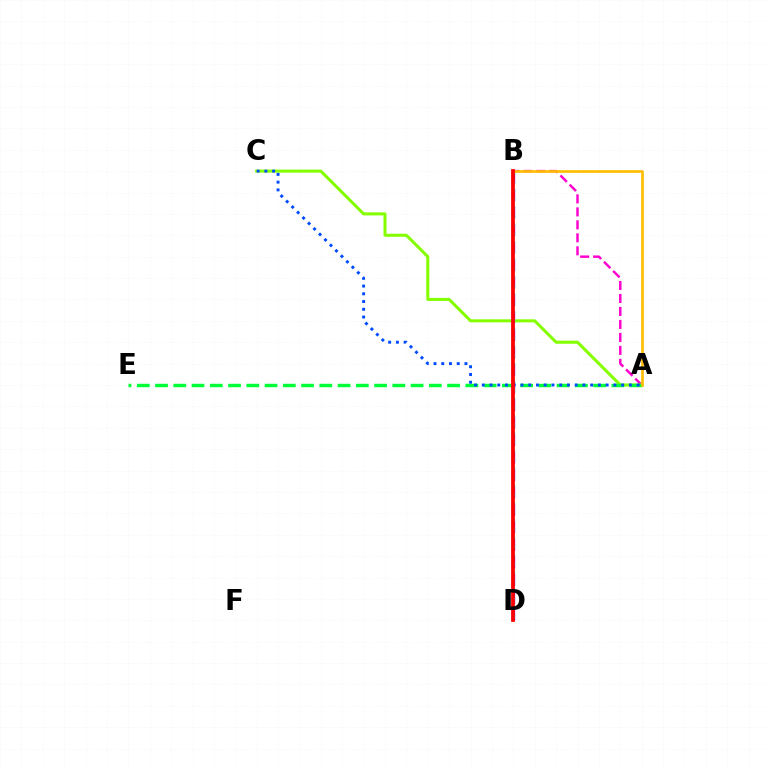{('B', 'D'): [{'color': '#7200ff', 'line_style': 'dashed', 'thickness': 2.38}, {'color': '#00fff6', 'line_style': 'dotted', 'thickness': 2.36}, {'color': '#ff0000', 'line_style': 'solid', 'thickness': 2.71}], ('A', 'B'): [{'color': '#ff00cf', 'line_style': 'dashed', 'thickness': 1.76}, {'color': '#ffbd00', 'line_style': 'solid', 'thickness': 1.93}], ('A', 'C'): [{'color': '#84ff00', 'line_style': 'solid', 'thickness': 2.18}, {'color': '#004bff', 'line_style': 'dotted', 'thickness': 2.1}], ('A', 'E'): [{'color': '#00ff39', 'line_style': 'dashed', 'thickness': 2.48}]}